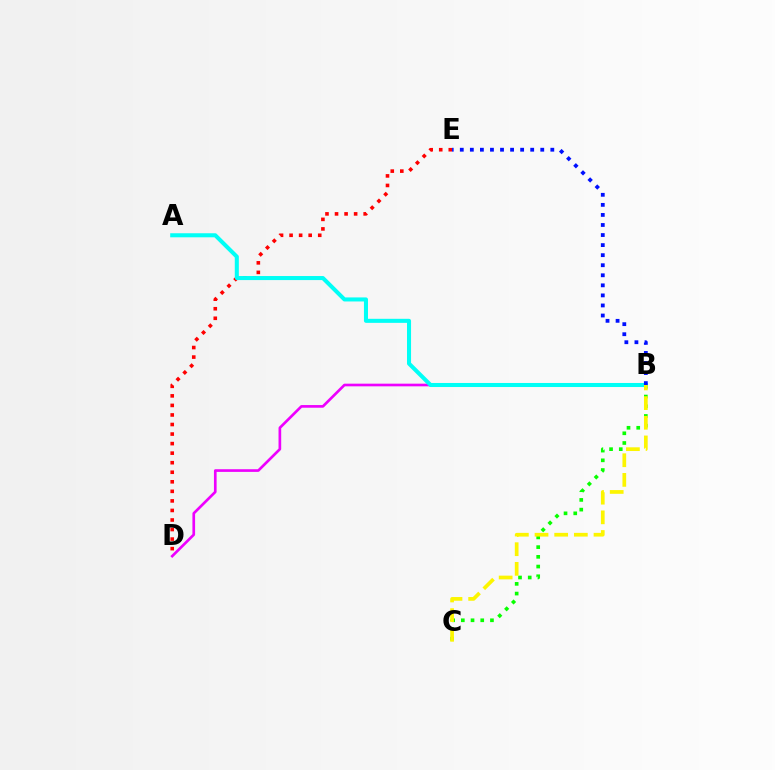{('D', 'E'): [{'color': '#ff0000', 'line_style': 'dotted', 'thickness': 2.59}], ('B', 'D'): [{'color': '#ee00ff', 'line_style': 'solid', 'thickness': 1.92}], ('B', 'C'): [{'color': '#08ff00', 'line_style': 'dotted', 'thickness': 2.64}, {'color': '#fcf500', 'line_style': 'dashed', 'thickness': 2.67}], ('A', 'B'): [{'color': '#00fff6', 'line_style': 'solid', 'thickness': 2.91}], ('B', 'E'): [{'color': '#0010ff', 'line_style': 'dotted', 'thickness': 2.73}]}